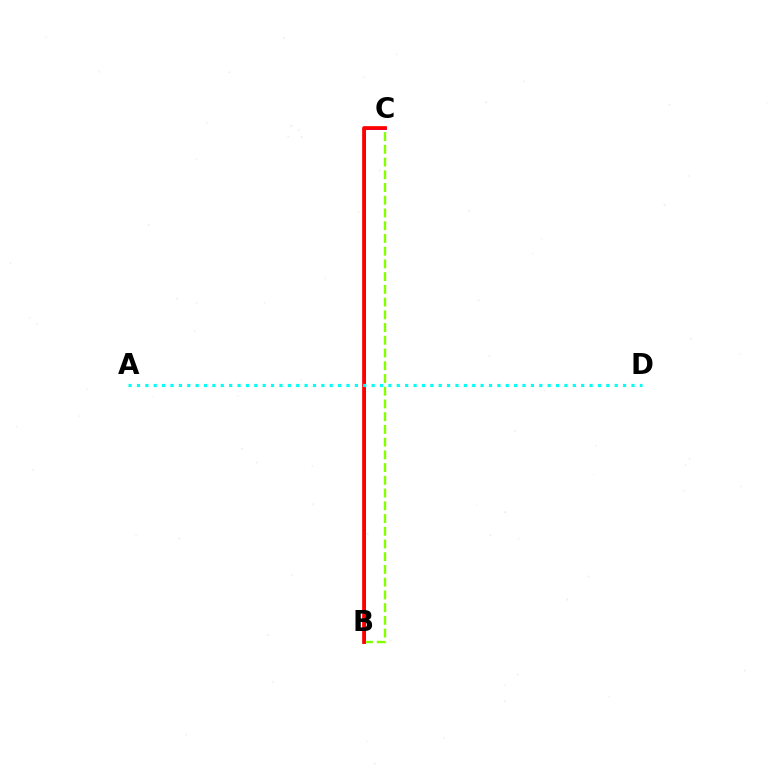{('B', 'C'): [{'color': '#7200ff', 'line_style': 'solid', 'thickness': 2.06}, {'color': '#84ff00', 'line_style': 'dashed', 'thickness': 1.73}, {'color': '#ff0000', 'line_style': 'solid', 'thickness': 2.67}], ('A', 'D'): [{'color': '#00fff6', 'line_style': 'dotted', 'thickness': 2.28}]}